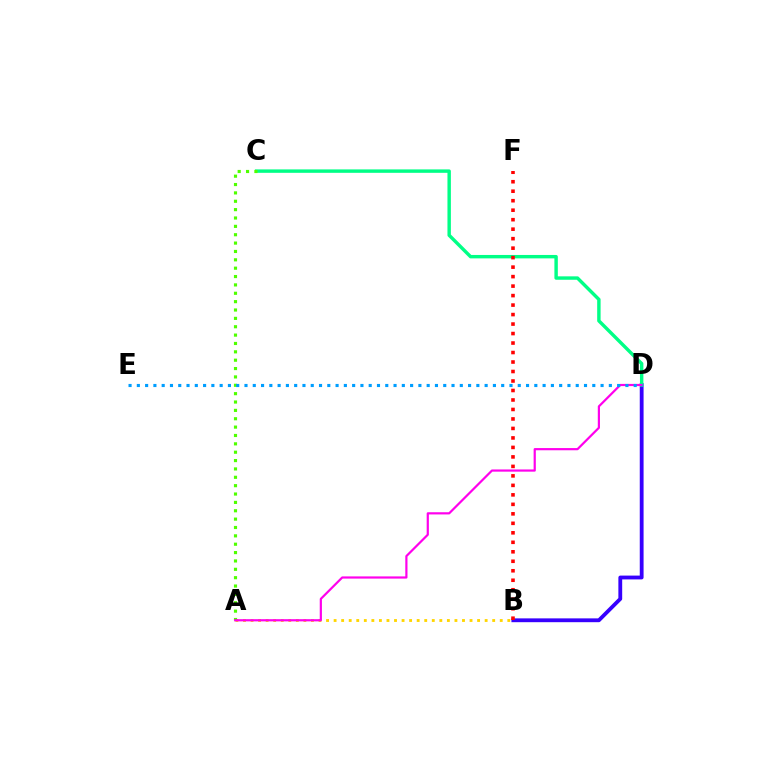{('B', 'D'): [{'color': '#3700ff', 'line_style': 'solid', 'thickness': 2.75}], ('C', 'D'): [{'color': '#00ff86', 'line_style': 'solid', 'thickness': 2.46}], ('A', 'B'): [{'color': '#ffd500', 'line_style': 'dotted', 'thickness': 2.05}], ('A', 'C'): [{'color': '#4fff00', 'line_style': 'dotted', 'thickness': 2.27}], ('B', 'F'): [{'color': '#ff0000', 'line_style': 'dotted', 'thickness': 2.58}], ('A', 'D'): [{'color': '#ff00ed', 'line_style': 'solid', 'thickness': 1.59}], ('D', 'E'): [{'color': '#009eff', 'line_style': 'dotted', 'thickness': 2.25}]}